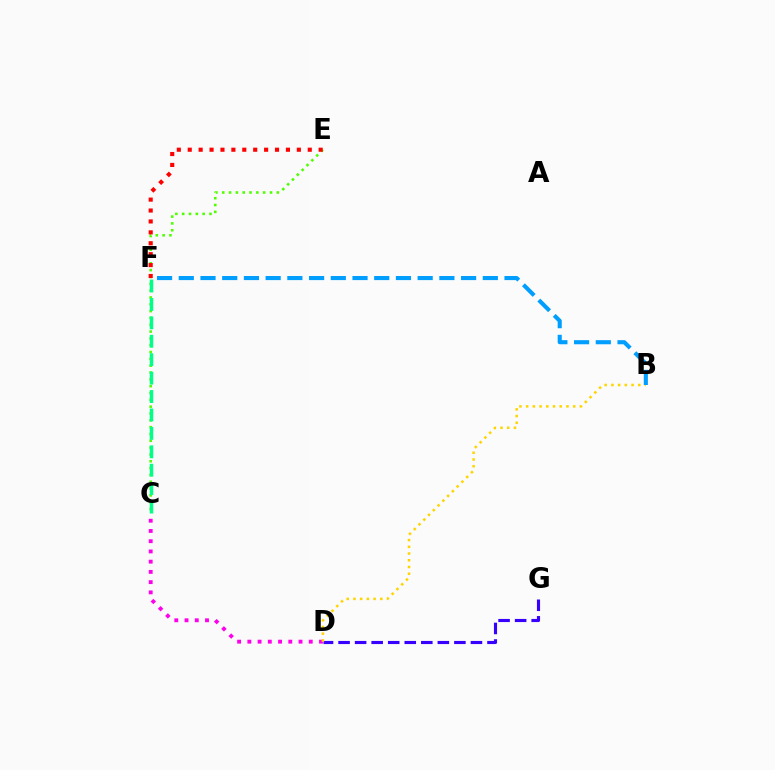{('C', 'E'): [{'color': '#4fff00', 'line_style': 'dotted', 'thickness': 1.85}], ('C', 'D'): [{'color': '#ff00ed', 'line_style': 'dotted', 'thickness': 2.78}], ('D', 'G'): [{'color': '#3700ff', 'line_style': 'dashed', 'thickness': 2.25}], ('E', 'F'): [{'color': '#ff0000', 'line_style': 'dotted', 'thickness': 2.96}], ('B', 'D'): [{'color': '#ffd500', 'line_style': 'dotted', 'thickness': 1.83}], ('C', 'F'): [{'color': '#00ff86', 'line_style': 'dashed', 'thickness': 2.5}], ('B', 'F'): [{'color': '#009eff', 'line_style': 'dashed', 'thickness': 2.95}]}